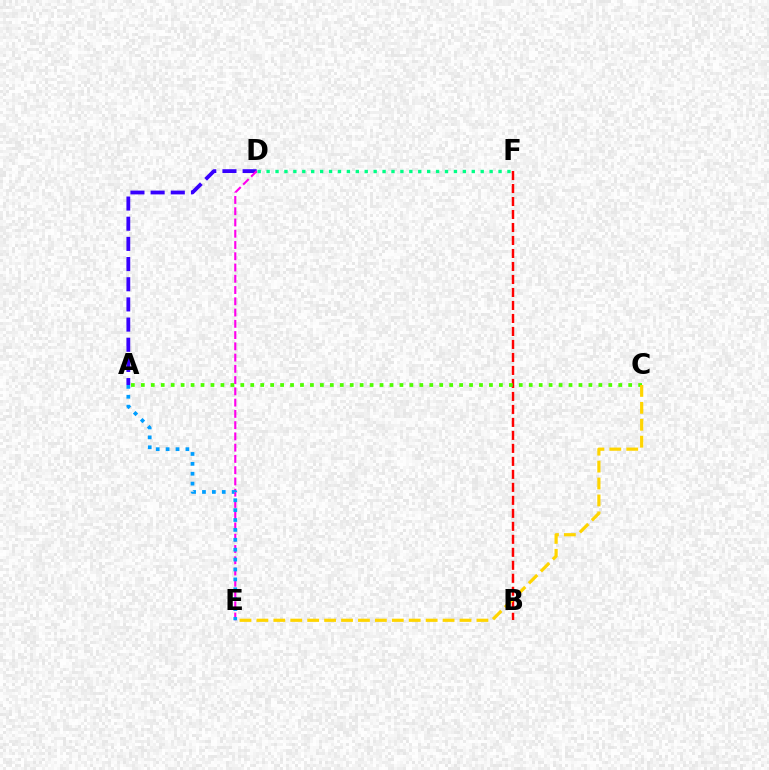{('A', 'D'): [{'color': '#3700ff', 'line_style': 'dashed', 'thickness': 2.74}], ('B', 'F'): [{'color': '#ff0000', 'line_style': 'dashed', 'thickness': 1.77}], ('D', 'E'): [{'color': '#ff00ed', 'line_style': 'dashed', 'thickness': 1.53}], ('A', 'E'): [{'color': '#009eff', 'line_style': 'dotted', 'thickness': 2.69}], ('A', 'C'): [{'color': '#4fff00', 'line_style': 'dotted', 'thickness': 2.7}], ('C', 'E'): [{'color': '#ffd500', 'line_style': 'dashed', 'thickness': 2.3}], ('D', 'F'): [{'color': '#00ff86', 'line_style': 'dotted', 'thickness': 2.42}]}